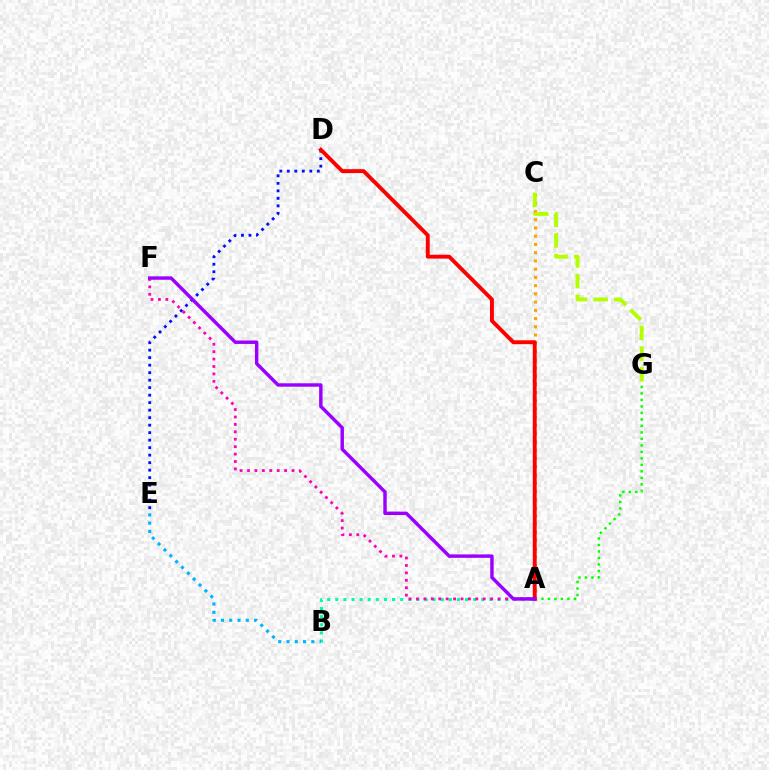{('A', 'B'): [{'color': '#00ff9d', 'line_style': 'dotted', 'thickness': 2.2}], ('B', 'E'): [{'color': '#00b5ff', 'line_style': 'dotted', 'thickness': 2.25}], ('A', 'G'): [{'color': '#08ff00', 'line_style': 'dotted', 'thickness': 1.76}], ('A', 'C'): [{'color': '#ffa500', 'line_style': 'dotted', 'thickness': 2.24}], ('D', 'E'): [{'color': '#0010ff', 'line_style': 'dotted', 'thickness': 2.04}], ('A', 'F'): [{'color': '#ff00bd', 'line_style': 'dotted', 'thickness': 2.02}, {'color': '#9b00ff', 'line_style': 'solid', 'thickness': 2.47}], ('C', 'G'): [{'color': '#b3ff00', 'line_style': 'dashed', 'thickness': 2.81}], ('A', 'D'): [{'color': '#ff0000', 'line_style': 'solid', 'thickness': 2.81}]}